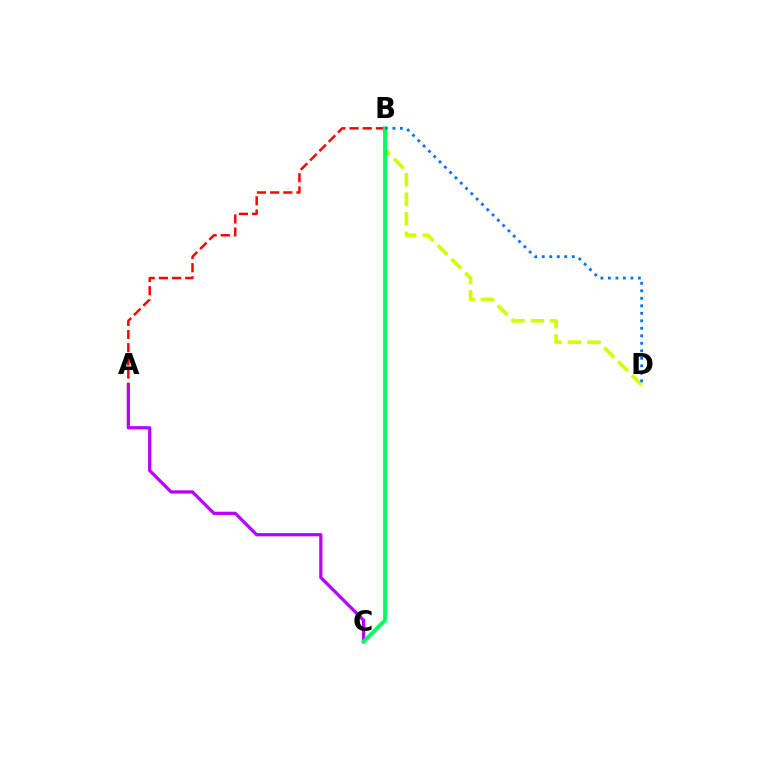{('A', 'C'): [{'color': '#b900ff', 'line_style': 'solid', 'thickness': 2.34}], ('A', 'B'): [{'color': '#ff0000', 'line_style': 'dashed', 'thickness': 1.79}], ('B', 'D'): [{'color': '#d1ff00', 'line_style': 'dashed', 'thickness': 2.65}, {'color': '#0074ff', 'line_style': 'dotted', 'thickness': 2.04}], ('B', 'C'): [{'color': '#00ff5c', 'line_style': 'solid', 'thickness': 2.78}]}